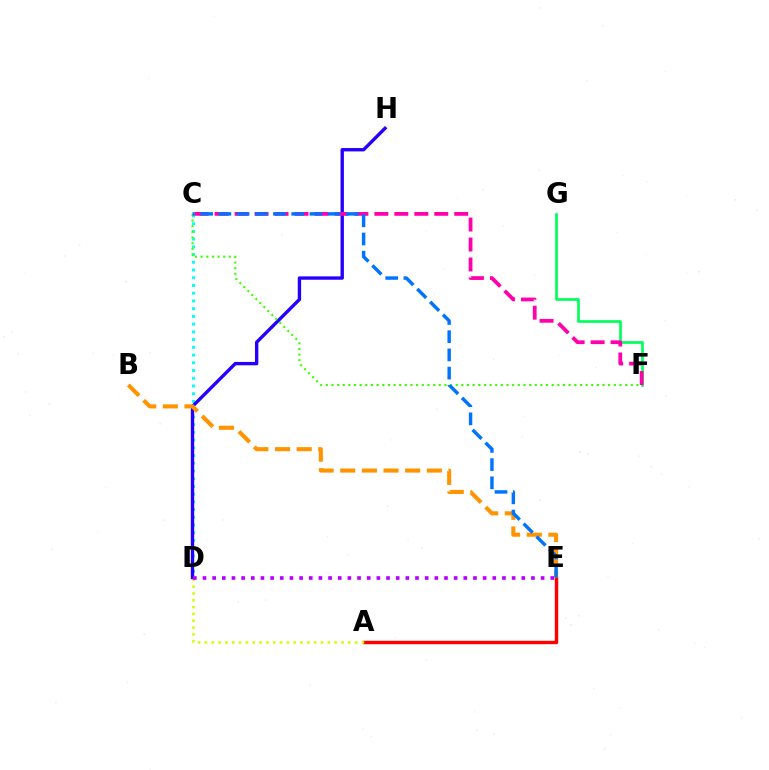{('F', 'G'): [{'color': '#00ff5c', 'line_style': 'solid', 'thickness': 1.94}], ('C', 'D'): [{'color': '#00fff6', 'line_style': 'dotted', 'thickness': 2.1}], ('A', 'E'): [{'color': '#ff0000', 'line_style': 'solid', 'thickness': 2.45}], ('A', 'D'): [{'color': '#d1ff00', 'line_style': 'dotted', 'thickness': 1.86}], ('D', 'H'): [{'color': '#2500ff', 'line_style': 'solid', 'thickness': 2.42}], ('C', 'F'): [{'color': '#ff00ac', 'line_style': 'dashed', 'thickness': 2.71}, {'color': '#3dff00', 'line_style': 'dotted', 'thickness': 1.53}], ('D', 'E'): [{'color': '#b900ff', 'line_style': 'dotted', 'thickness': 2.62}], ('B', 'E'): [{'color': '#ff9400', 'line_style': 'dashed', 'thickness': 2.94}], ('C', 'E'): [{'color': '#0074ff', 'line_style': 'dashed', 'thickness': 2.47}]}